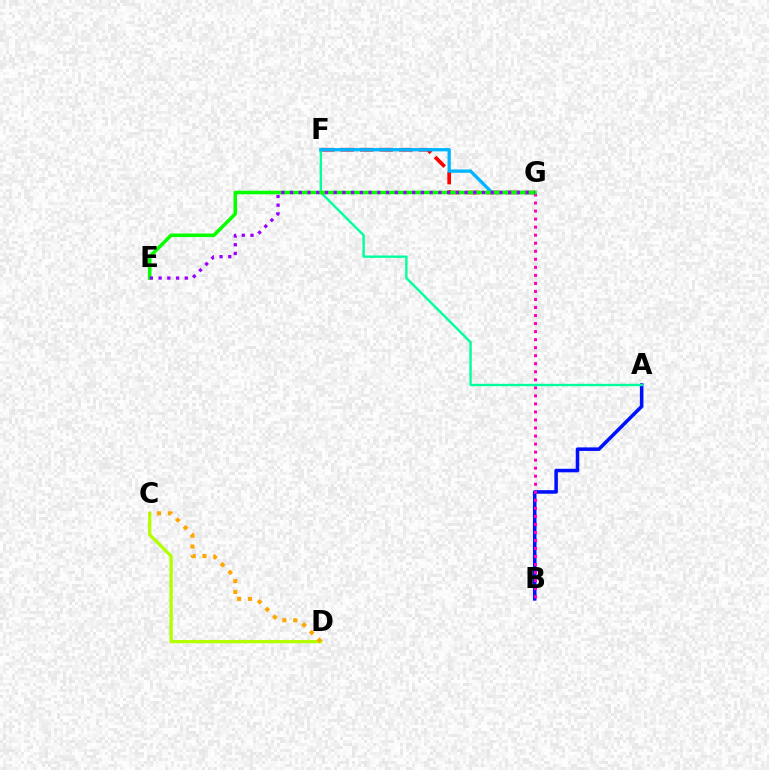{('A', 'B'): [{'color': '#0010ff', 'line_style': 'solid', 'thickness': 2.55}], ('F', 'G'): [{'color': '#ff0000', 'line_style': 'dashed', 'thickness': 2.66}, {'color': '#00b5ff', 'line_style': 'solid', 'thickness': 2.38}], ('B', 'G'): [{'color': '#ff00bd', 'line_style': 'dotted', 'thickness': 2.18}], ('A', 'F'): [{'color': '#00ff9d', 'line_style': 'solid', 'thickness': 1.71}], ('C', 'D'): [{'color': '#b3ff00', 'line_style': 'solid', 'thickness': 2.37}, {'color': '#ffa500', 'line_style': 'dotted', 'thickness': 2.94}], ('E', 'G'): [{'color': '#08ff00', 'line_style': 'solid', 'thickness': 2.56}, {'color': '#9b00ff', 'line_style': 'dotted', 'thickness': 2.37}]}